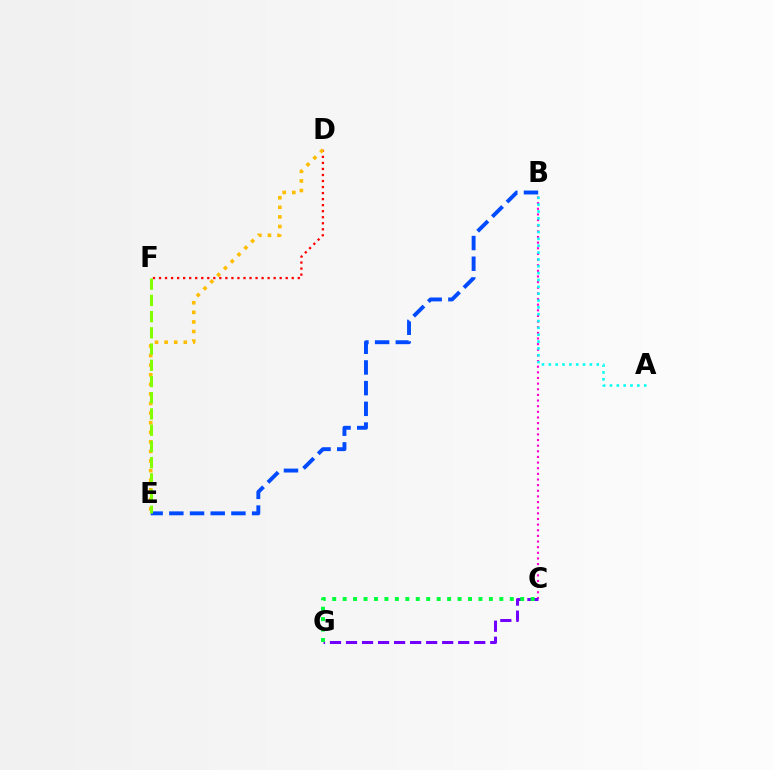{('B', 'C'): [{'color': '#ff00cf', 'line_style': 'dotted', 'thickness': 1.53}], ('C', 'G'): [{'color': '#7200ff', 'line_style': 'dashed', 'thickness': 2.18}, {'color': '#00ff39', 'line_style': 'dotted', 'thickness': 2.84}], ('D', 'F'): [{'color': '#ff0000', 'line_style': 'dotted', 'thickness': 1.64}], ('A', 'B'): [{'color': '#00fff6', 'line_style': 'dotted', 'thickness': 1.86}], ('B', 'E'): [{'color': '#004bff', 'line_style': 'dashed', 'thickness': 2.81}], ('D', 'E'): [{'color': '#ffbd00', 'line_style': 'dotted', 'thickness': 2.6}], ('E', 'F'): [{'color': '#84ff00', 'line_style': 'dashed', 'thickness': 2.2}]}